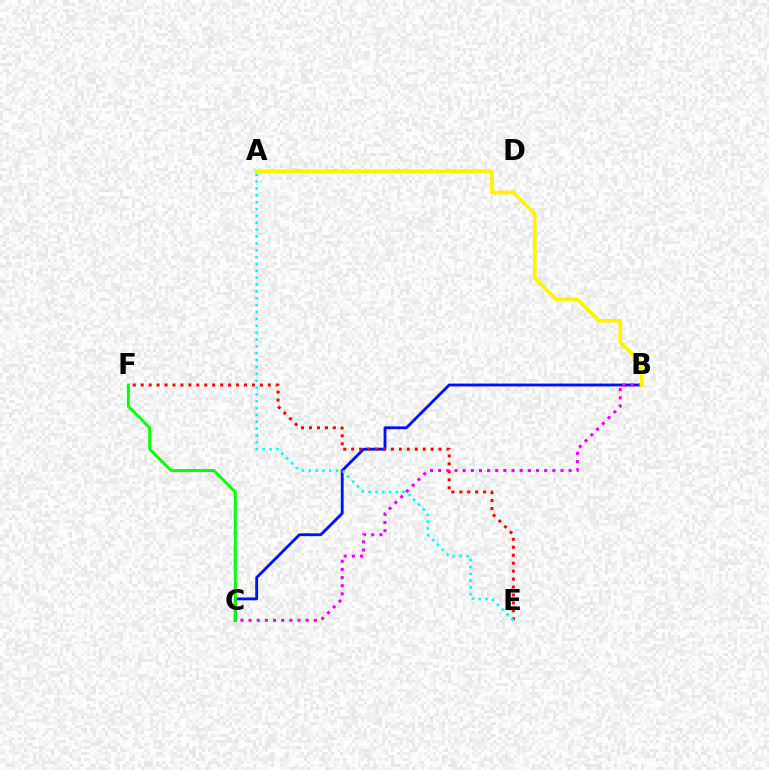{('B', 'C'): [{'color': '#0010ff', 'line_style': 'solid', 'thickness': 2.04}, {'color': '#ee00ff', 'line_style': 'dotted', 'thickness': 2.22}], ('E', 'F'): [{'color': '#ff0000', 'line_style': 'dotted', 'thickness': 2.16}], ('C', 'F'): [{'color': '#08ff00', 'line_style': 'solid', 'thickness': 2.13}], ('A', 'B'): [{'color': '#fcf500', 'line_style': 'solid', 'thickness': 2.7}], ('A', 'E'): [{'color': '#00fff6', 'line_style': 'dotted', 'thickness': 1.86}]}